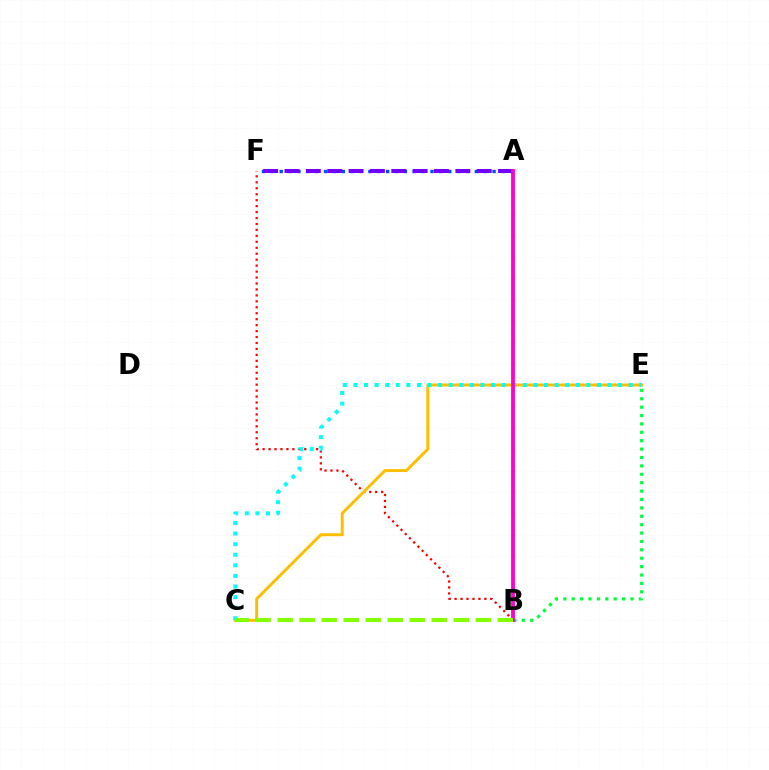{('A', 'F'): [{'color': '#004bff', 'line_style': 'dotted', 'thickness': 2.41}, {'color': '#7200ff', 'line_style': 'dashed', 'thickness': 2.9}], ('B', 'F'): [{'color': '#ff0000', 'line_style': 'dotted', 'thickness': 1.62}], ('C', 'E'): [{'color': '#ffbd00', 'line_style': 'solid', 'thickness': 2.12}, {'color': '#00fff6', 'line_style': 'dotted', 'thickness': 2.88}], ('B', 'E'): [{'color': '#00ff39', 'line_style': 'dotted', 'thickness': 2.28}], ('A', 'B'): [{'color': '#ff00cf', 'line_style': 'solid', 'thickness': 2.75}], ('B', 'C'): [{'color': '#84ff00', 'line_style': 'dashed', 'thickness': 2.99}]}